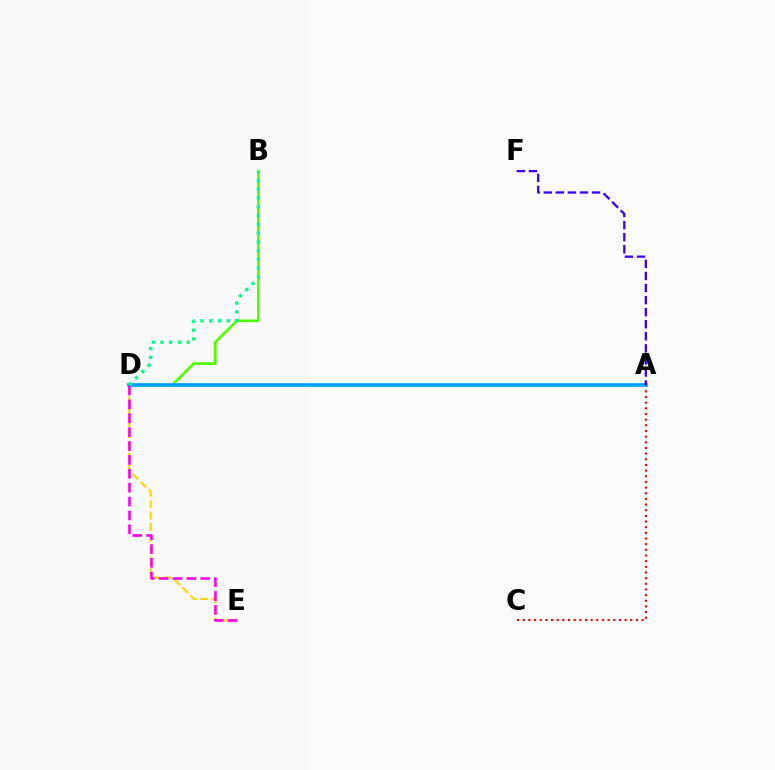{('B', 'D'): [{'color': '#4fff00', 'line_style': 'solid', 'thickness': 1.92}, {'color': '#00ff86', 'line_style': 'dotted', 'thickness': 2.38}], ('D', 'E'): [{'color': '#ffd500', 'line_style': 'dashed', 'thickness': 1.53}, {'color': '#ff00ed', 'line_style': 'dashed', 'thickness': 1.89}], ('A', 'C'): [{'color': '#ff0000', 'line_style': 'dotted', 'thickness': 1.54}], ('A', 'D'): [{'color': '#009eff', 'line_style': 'solid', 'thickness': 2.6}], ('A', 'F'): [{'color': '#3700ff', 'line_style': 'dashed', 'thickness': 1.64}]}